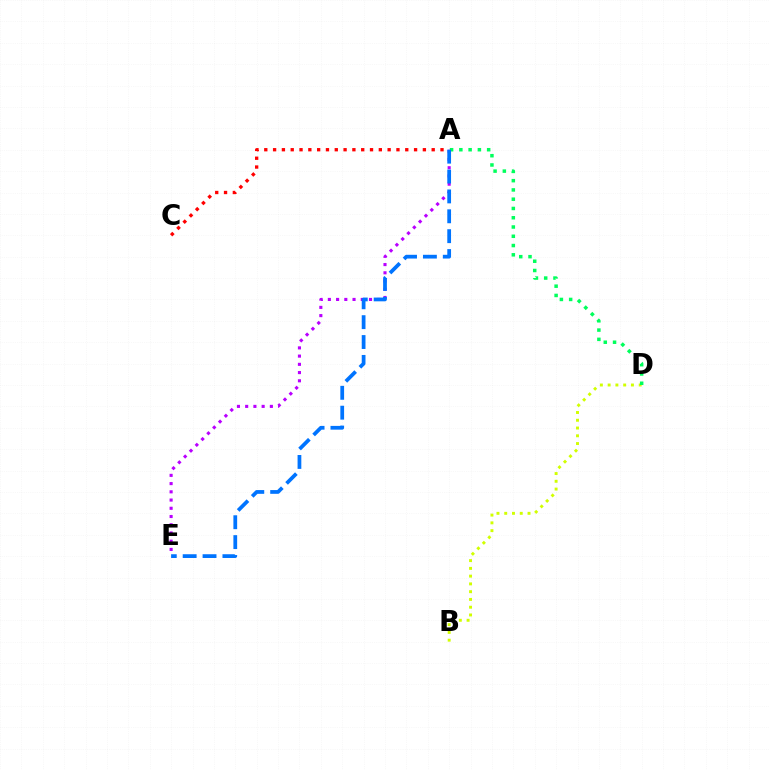{('B', 'D'): [{'color': '#d1ff00', 'line_style': 'dotted', 'thickness': 2.11}], ('A', 'E'): [{'color': '#b900ff', 'line_style': 'dotted', 'thickness': 2.24}, {'color': '#0074ff', 'line_style': 'dashed', 'thickness': 2.7}], ('A', 'D'): [{'color': '#00ff5c', 'line_style': 'dotted', 'thickness': 2.52}], ('A', 'C'): [{'color': '#ff0000', 'line_style': 'dotted', 'thickness': 2.39}]}